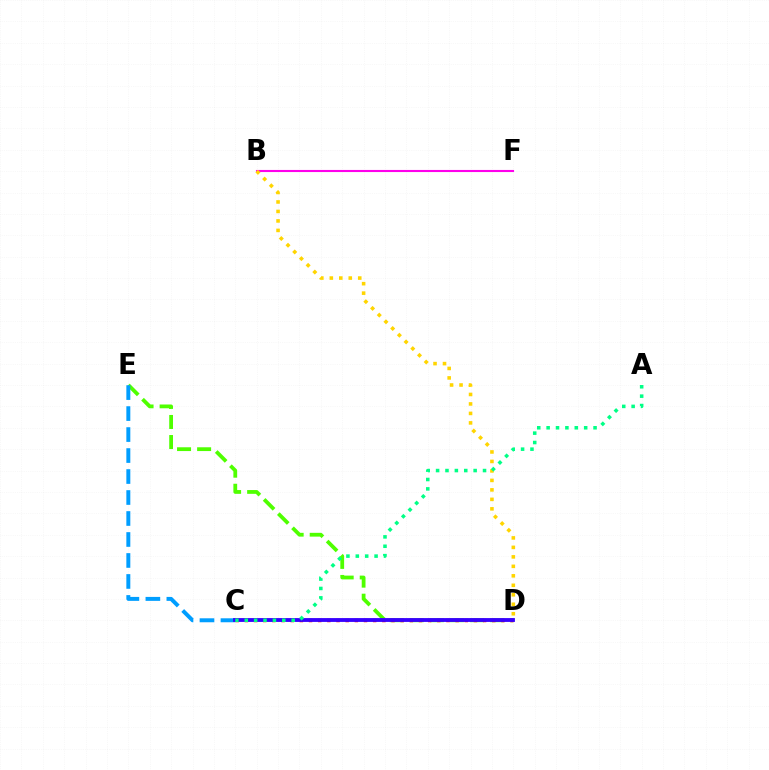{('D', 'E'): [{'color': '#4fff00', 'line_style': 'dashed', 'thickness': 2.73}], ('C', 'D'): [{'color': '#ff0000', 'line_style': 'dotted', 'thickness': 2.49}, {'color': '#3700ff', 'line_style': 'solid', 'thickness': 2.76}], ('C', 'E'): [{'color': '#009eff', 'line_style': 'dashed', 'thickness': 2.85}], ('B', 'F'): [{'color': '#ff00ed', 'line_style': 'solid', 'thickness': 1.52}], ('B', 'D'): [{'color': '#ffd500', 'line_style': 'dotted', 'thickness': 2.58}], ('A', 'C'): [{'color': '#00ff86', 'line_style': 'dotted', 'thickness': 2.55}]}